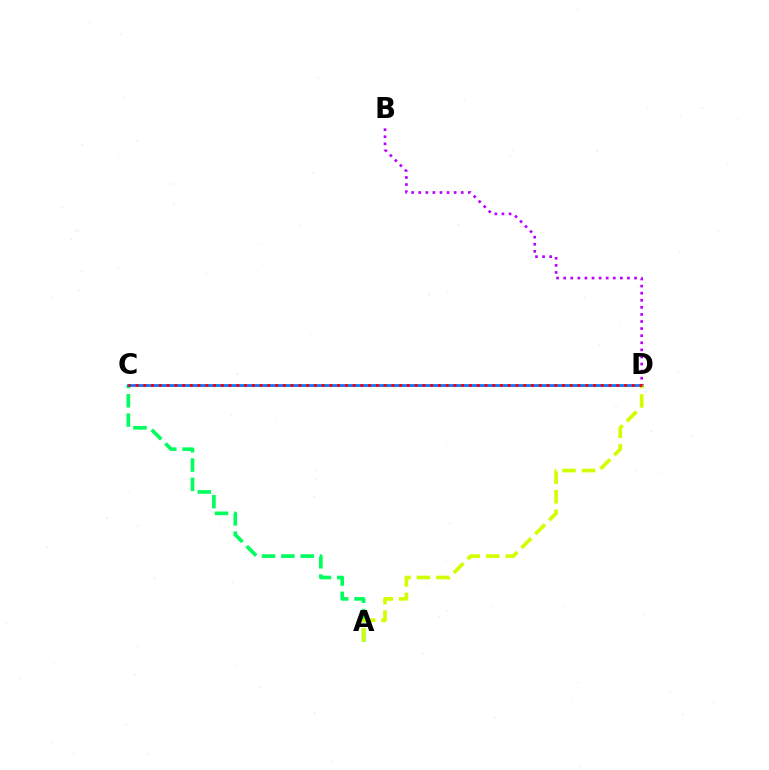{('A', 'C'): [{'color': '#00ff5c', 'line_style': 'dashed', 'thickness': 2.62}], ('B', 'D'): [{'color': '#b900ff', 'line_style': 'dotted', 'thickness': 1.92}], ('C', 'D'): [{'color': '#0074ff', 'line_style': 'solid', 'thickness': 1.94}, {'color': '#ff0000', 'line_style': 'dotted', 'thickness': 2.11}], ('A', 'D'): [{'color': '#d1ff00', 'line_style': 'dashed', 'thickness': 2.65}]}